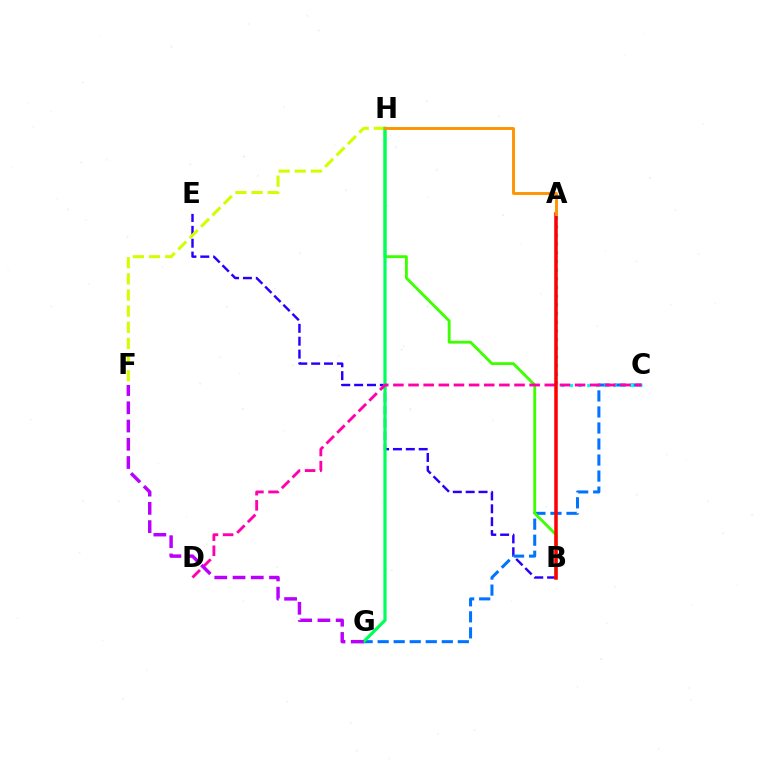{('B', 'E'): [{'color': '#2500ff', 'line_style': 'dashed', 'thickness': 1.75}], ('C', 'G'): [{'color': '#0074ff', 'line_style': 'dashed', 'thickness': 2.18}], ('B', 'H'): [{'color': '#3dff00', 'line_style': 'solid', 'thickness': 2.05}], ('F', 'H'): [{'color': '#d1ff00', 'line_style': 'dashed', 'thickness': 2.19}], ('A', 'C'): [{'color': '#00fff6', 'line_style': 'dotted', 'thickness': 2.36}], ('G', 'H'): [{'color': '#00ff5c', 'line_style': 'solid', 'thickness': 2.31}], ('C', 'D'): [{'color': '#ff00ac', 'line_style': 'dashed', 'thickness': 2.06}], ('F', 'G'): [{'color': '#b900ff', 'line_style': 'dashed', 'thickness': 2.48}], ('A', 'B'): [{'color': '#ff0000', 'line_style': 'solid', 'thickness': 2.54}], ('A', 'H'): [{'color': '#ff9400', 'line_style': 'solid', 'thickness': 2.09}]}